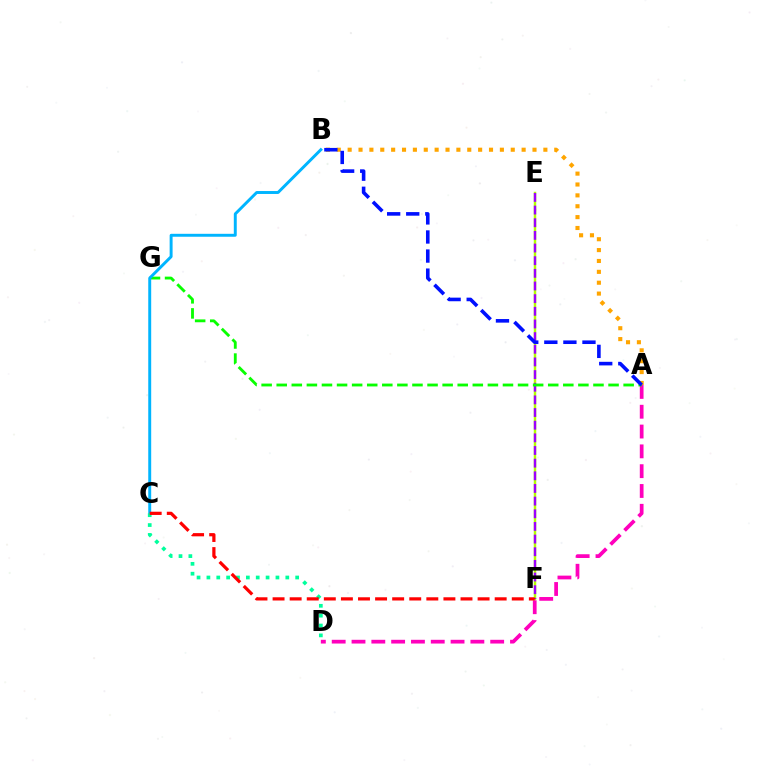{('E', 'F'): [{'color': '#b3ff00', 'line_style': 'solid', 'thickness': 1.77}, {'color': '#9b00ff', 'line_style': 'dashed', 'thickness': 1.72}], ('A', 'B'): [{'color': '#ffa500', 'line_style': 'dotted', 'thickness': 2.95}, {'color': '#0010ff', 'line_style': 'dashed', 'thickness': 2.59}], ('A', 'D'): [{'color': '#ff00bd', 'line_style': 'dashed', 'thickness': 2.69}], ('A', 'G'): [{'color': '#08ff00', 'line_style': 'dashed', 'thickness': 2.05}], ('B', 'C'): [{'color': '#00b5ff', 'line_style': 'solid', 'thickness': 2.12}], ('C', 'D'): [{'color': '#00ff9d', 'line_style': 'dotted', 'thickness': 2.68}], ('C', 'F'): [{'color': '#ff0000', 'line_style': 'dashed', 'thickness': 2.32}]}